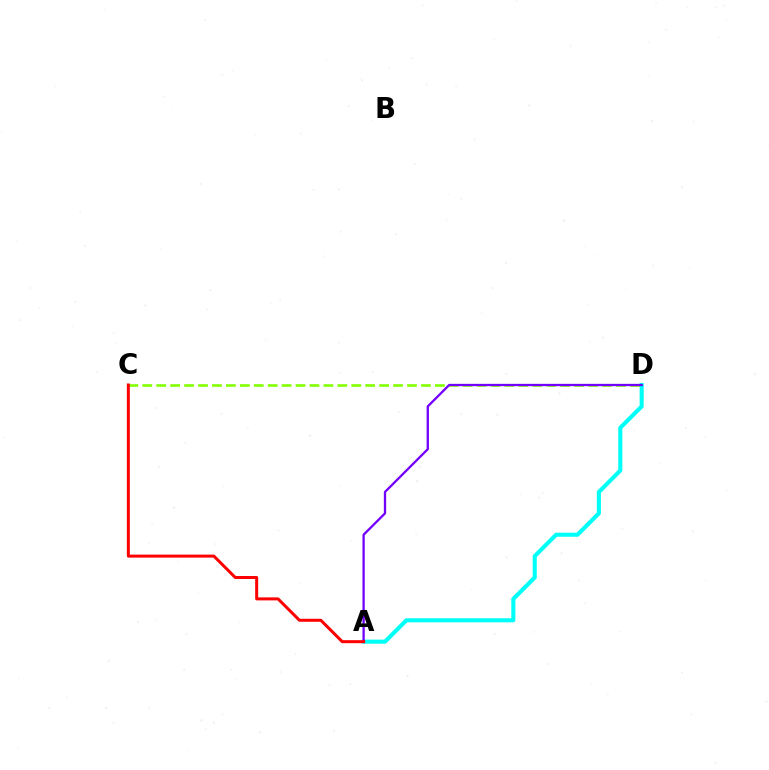{('A', 'D'): [{'color': '#00fff6', 'line_style': 'solid', 'thickness': 2.94}, {'color': '#7200ff', 'line_style': 'solid', 'thickness': 1.65}], ('C', 'D'): [{'color': '#84ff00', 'line_style': 'dashed', 'thickness': 1.89}], ('A', 'C'): [{'color': '#ff0000', 'line_style': 'solid', 'thickness': 2.16}]}